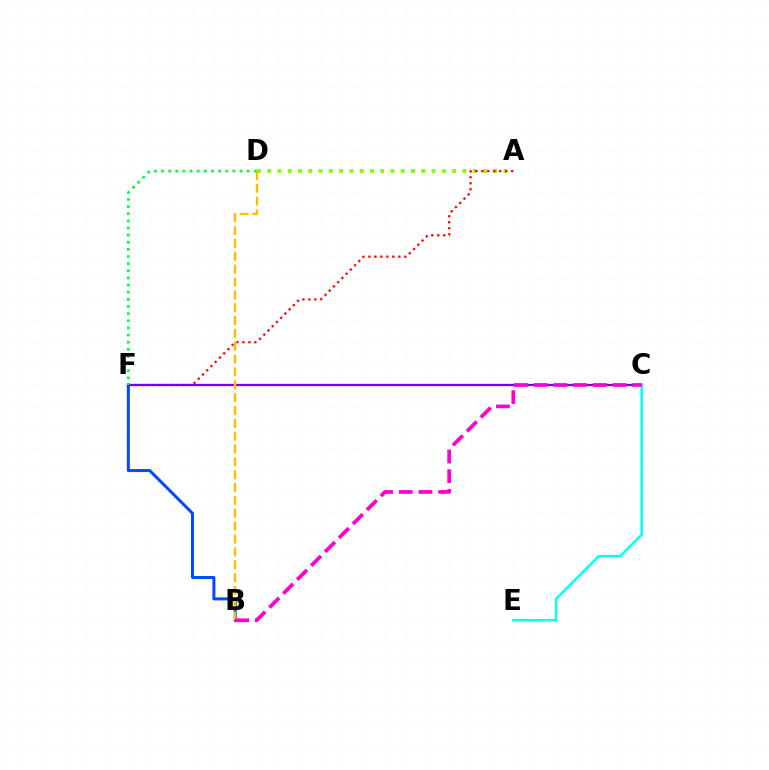{('B', 'F'): [{'color': '#004bff', 'line_style': 'solid', 'thickness': 2.18}], ('A', 'D'): [{'color': '#84ff00', 'line_style': 'dotted', 'thickness': 2.79}], ('A', 'F'): [{'color': '#ff0000', 'line_style': 'dotted', 'thickness': 1.62}], ('C', 'F'): [{'color': '#7200ff', 'line_style': 'solid', 'thickness': 1.64}], ('C', 'E'): [{'color': '#00fff6', 'line_style': 'solid', 'thickness': 1.78}], ('B', 'D'): [{'color': '#ffbd00', 'line_style': 'dashed', 'thickness': 1.75}], ('D', 'F'): [{'color': '#00ff39', 'line_style': 'dotted', 'thickness': 1.94}], ('B', 'C'): [{'color': '#ff00cf', 'line_style': 'dashed', 'thickness': 2.68}]}